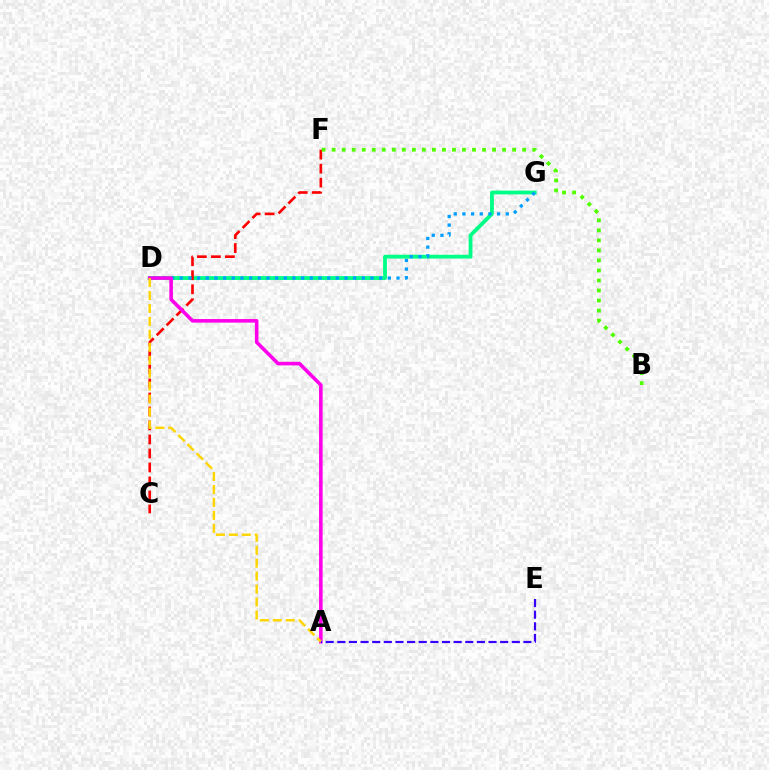{('D', 'G'): [{'color': '#00ff86', 'line_style': 'solid', 'thickness': 2.75}, {'color': '#009eff', 'line_style': 'dotted', 'thickness': 2.36}], ('C', 'F'): [{'color': '#ff0000', 'line_style': 'dashed', 'thickness': 1.9}], ('B', 'F'): [{'color': '#4fff00', 'line_style': 'dotted', 'thickness': 2.72}], ('A', 'D'): [{'color': '#ff00ed', 'line_style': 'solid', 'thickness': 2.58}, {'color': '#ffd500', 'line_style': 'dashed', 'thickness': 1.76}], ('A', 'E'): [{'color': '#3700ff', 'line_style': 'dashed', 'thickness': 1.58}]}